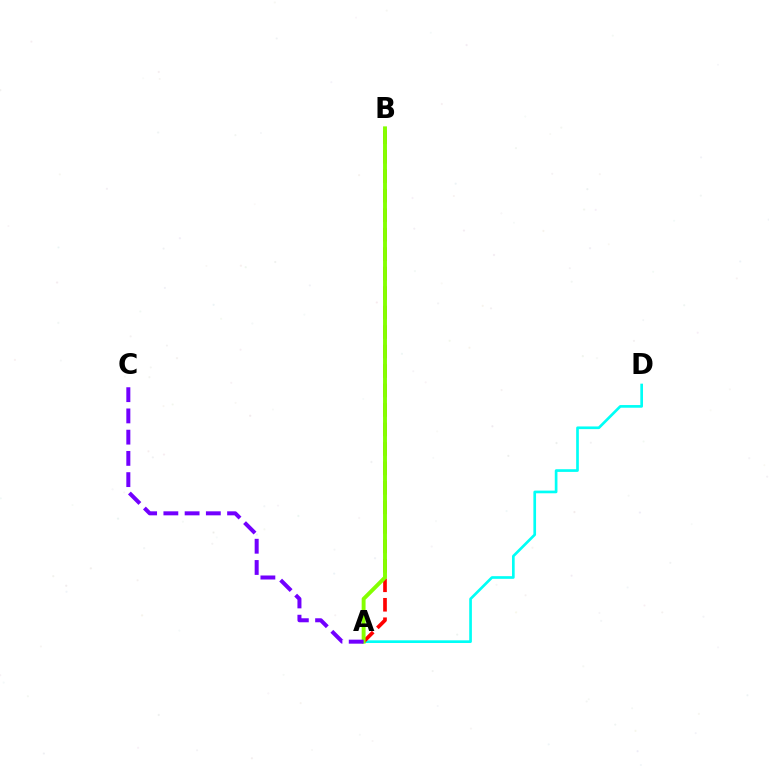{('A', 'D'): [{'color': '#00fff6', 'line_style': 'solid', 'thickness': 1.93}], ('A', 'B'): [{'color': '#ff0000', 'line_style': 'dashed', 'thickness': 2.65}, {'color': '#84ff00', 'line_style': 'solid', 'thickness': 2.81}], ('A', 'C'): [{'color': '#7200ff', 'line_style': 'dashed', 'thickness': 2.89}]}